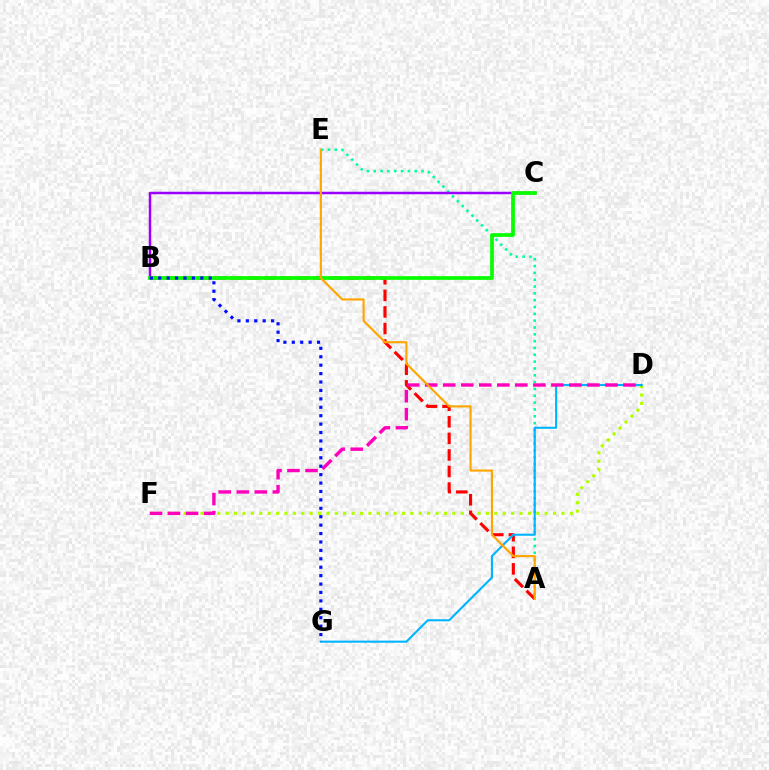{('D', 'F'): [{'color': '#b3ff00', 'line_style': 'dotted', 'thickness': 2.28}, {'color': '#ff00bd', 'line_style': 'dashed', 'thickness': 2.45}], ('A', 'E'): [{'color': '#00ff9d', 'line_style': 'dotted', 'thickness': 1.86}, {'color': '#ffa500', 'line_style': 'solid', 'thickness': 1.53}], ('A', 'B'): [{'color': '#ff0000', 'line_style': 'dashed', 'thickness': 2.25}], ('D', 'G'): [{'color': '#00b5ff', 'line_style': 'solid', 'thickness': 1.51}], ('B', 'C'): [{'color': '#9b00ff', 'line_style': 'solid', 'thickness': 1.79}, {'color': '#08ff00', 'line_style': 'solid', 'thickness': 2.69}], ('B', 'G'): [{'color': '#0010ff', 'line_style': 'dotted', 'thickness': 2.29}]}